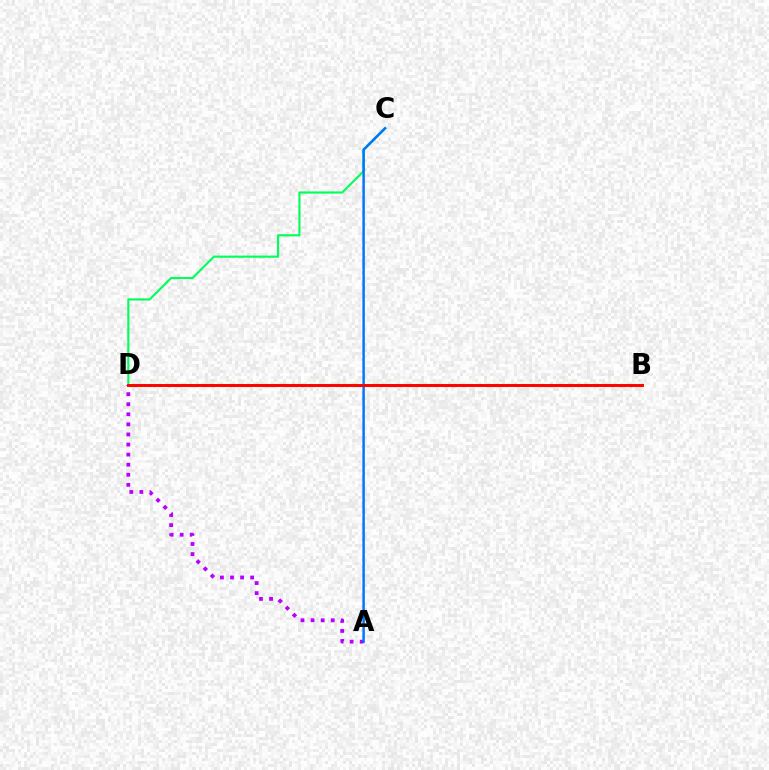{('B', 'D'): [{'color': '#d1ff00', 'line_style': 'dotted', 'thickness': 2.42}, {'color': '#ff0000', 'line_style': 'solid', 'thickness': 2.12}], ('A', 'D'): [{'color': '#b900ff', 'line_style': 'dotted', 'thickness': 2.74}], ('C', 'D'): [{'color': '#00ff5c', 'line_style': 'solid', 'thickness': 1.53}], ('A', 'C'): [{'color': '#0074ff', 'line_style': 'solid', 'thickness': 1.76}]}